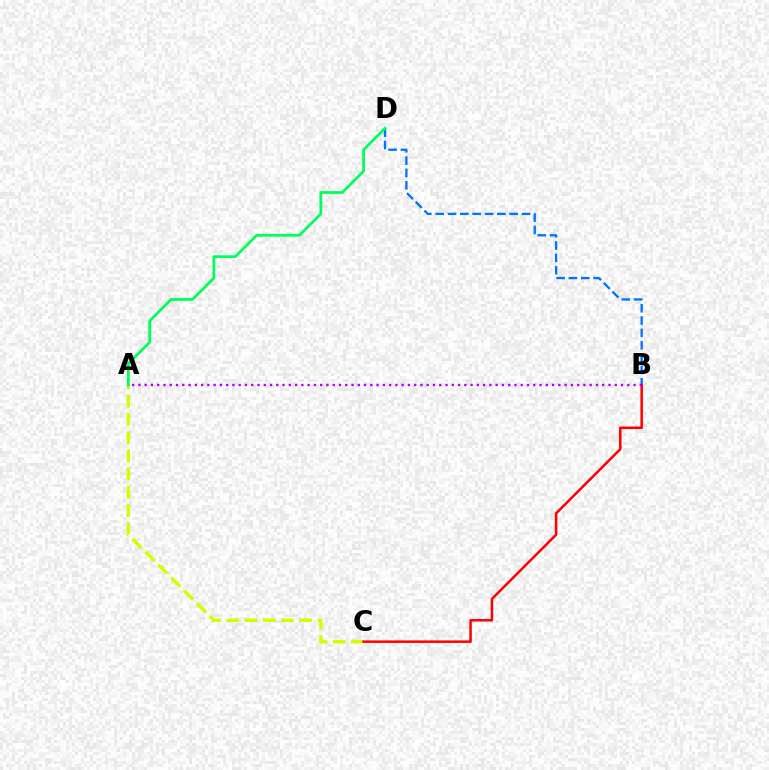{('B', 'D'): [{'color': '#0074ff', 'line_style': 'dashed', 'thickness': 1.68}], ('A', 'C'): [{'color': '#d1ff00', 'line_style': 'dashed', 'thickness': 2.48}], ('A', 'D'): [{'color': '#00ff5c', 'line_style': 'solid', 'thickness': 2.0}], ('B', 'C'): [{'color': '#ff0000', 'line_style': 'solid', 'thickness': 1.8}], ('A', 'B'): [{'color': '#b900ff', 'line_style': 'dotted', 'thickness': 1.7}]}